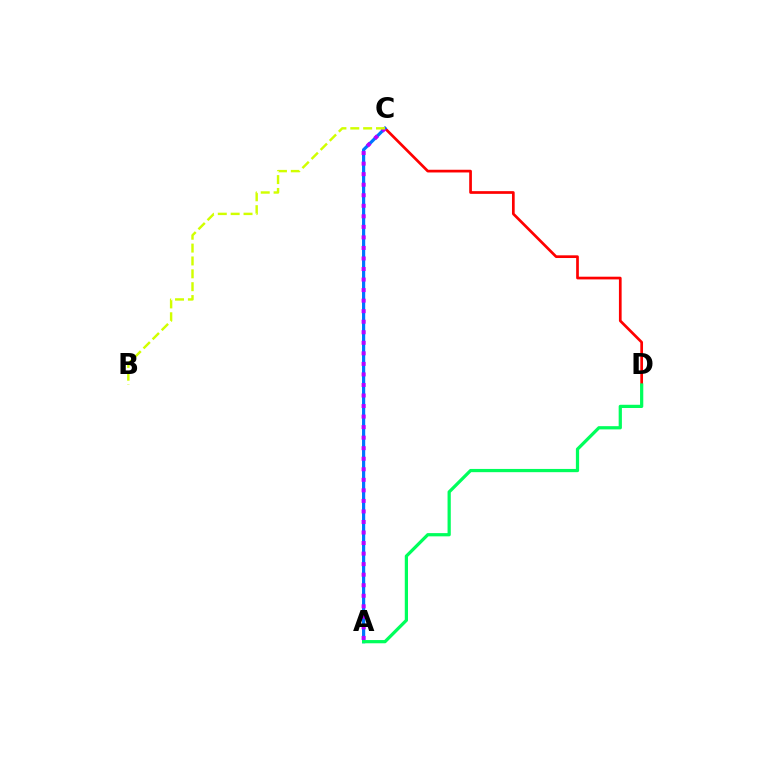{('C', 'D'): [{'color': '#ff0000', 'line_style': 'solid', 'thickness': 1.95}], ('A', 'C'): [{'color': '#0074ff', 'line_style': 'solid', 'thickness': 2.3}, {'color': '#b900ff', 'line_style': 'dotted', 'thickness': 2.86}], ('A', 'D'): [{'color': '#00ff5c', 'line_style': 'solid', 'thickness': 2.33}], ('B', 'C'): [{'color': '#d1ff00', 'line_style': 'dashed', 'thickness': 1.75}]}